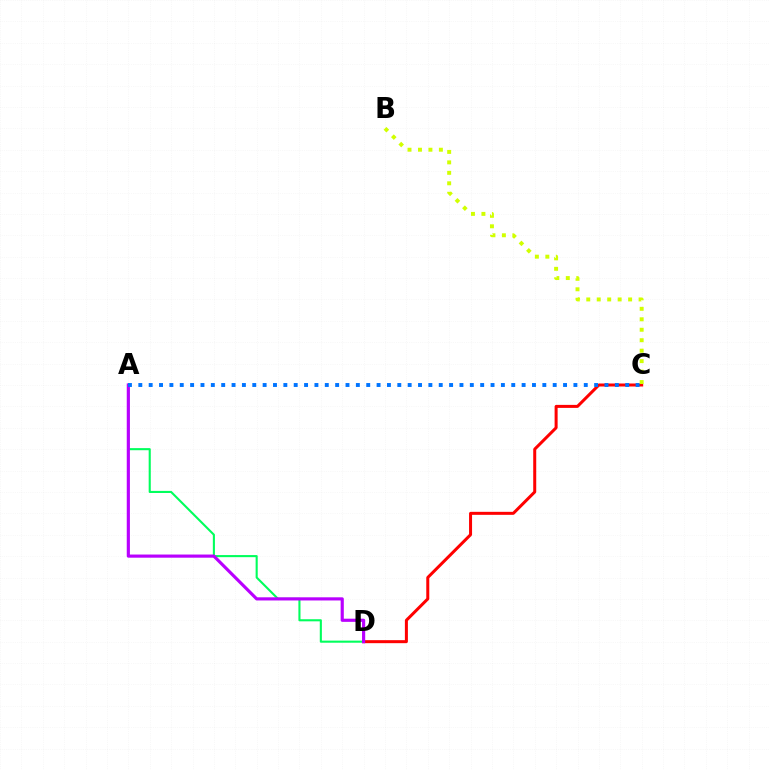{('A', 'D'): [{'color': '#00ff5c', 'line_style': 'solid', 'thickness': 1.51}, {'color': '#b900ff', 'line_style': 'solid', 'thickness': 2.27}], ('C', 'D'): [{'color': '#ff0000', 'line_style': 'solid', 'thickness': 2.17}], ('A', 'C'): [{'color': '#0074ff', 'line_style': 'dotted', 'thickness': 2.81}], ('B', 'C'): [{'color': '#d1ff00', 'line_style': 'dotted', 'thickness': 2.84}]}